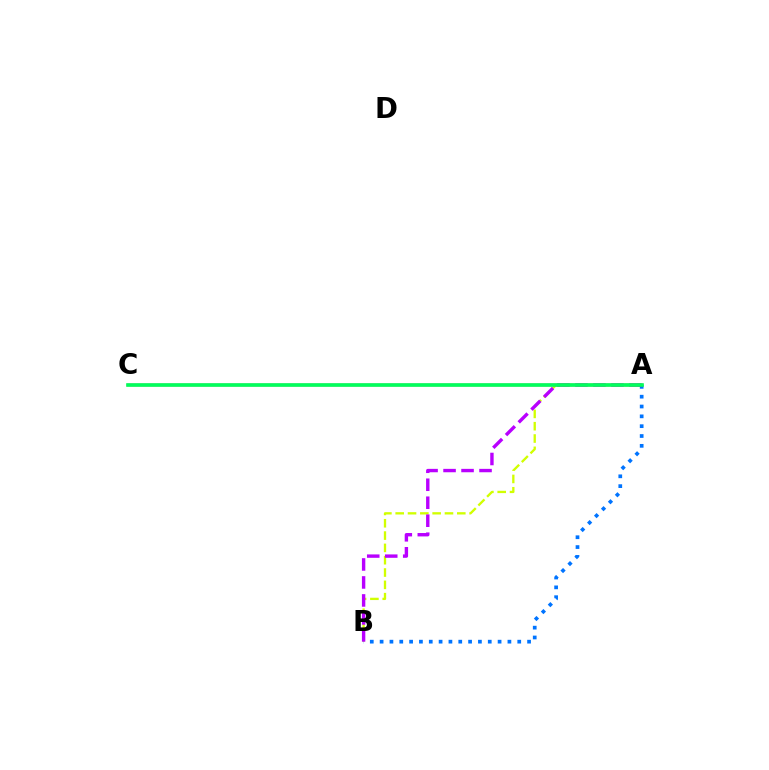{('A', 'B'): [{'color': '#d1ff00', 'line_style': 'dashed', 'thickness': 1.67}, {'color': '#0074ff', 'line_style': 'dotted', 'thickness': 2.67}, {'color': '#b900ff', 'line_style': 'dashed', 'thickness': 2.44}], ('A', 'C'): [{'color': '#ff0000', 'line_style': 'solid', 'thickness': 1.72}, {'color': '#00ff5c', 'line_style': 'solid', 'thickness': 2.6}]}